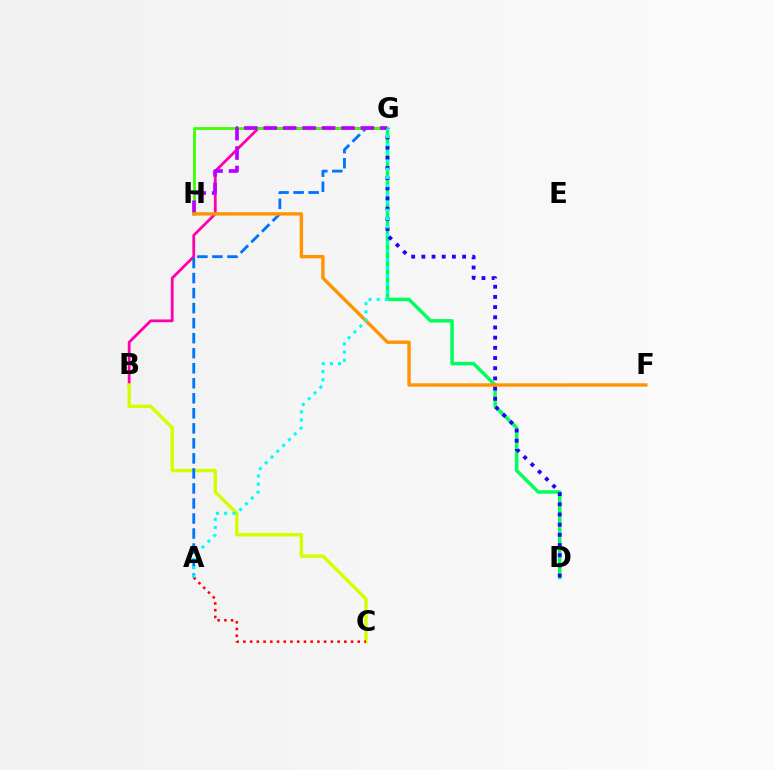{('B', 'G'): [{'color': '#ff00ac', 'line_style': 'solid', 'thickness': 2.01}], ('B', 'C'): [{'color': '#d1ff00', 'line_style': 'solid', 'thickness': 2.45}], ('A', 'G'): [{'color': '#0074ff', 'line_style': 'dashed', 'thickness': 2.04}, {'color': '#00fff6', 'line_style': 'dotted', 'thickness': 2.23}], ('A', 'C'): [{'color': '#ff0000', 'line_style': 'dotted', 'thickness': 1.83}], ('D', 'G'): [{'color': '#00ff5c', 'line_style': 'solid', 'thickness': 2.5}, {'color': '#2500ff', 'line_style': 'dotted', 'thickness': 2.77}], ('G', 'H'): [{'color': '#3dff00', 'line_style': 'solid', 'thickness': 2.0}, {'color': '#b900ff', 'line_style': 'dashed', 'thickness': 2.64}], ('F', 'H'): [{'color': '#ff9400', 'line_style': 'solid', 'thickness': 2.43}]}